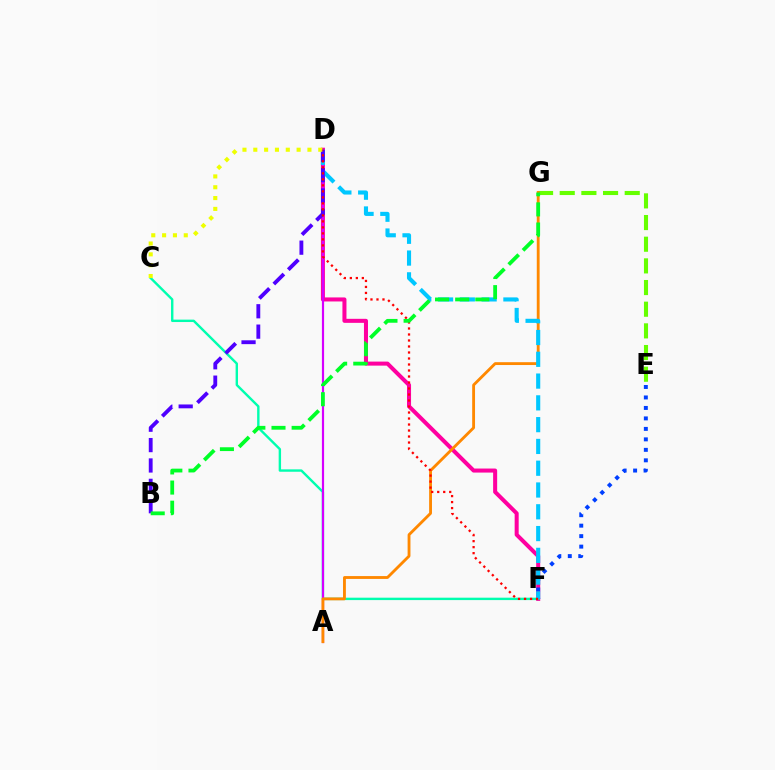{('E', 'G'): [{'color': '#66ff00', 'line_style': 'dashed', 'thickness': 2.94}], ('D', 'F'): [{'color': '#ff00a0', 'line_style': 'solid', 'thickness': 2.9}, {'color': '#00c7ff', 'line_style': 'dashed', 'thickness': 2.96}, {'color': '#ff0000', 'line_style': 'dotted', 'thickness': 1.63}], ('E', 'F'): [{'color': '#003fff', 'line_style': 'dotted', 'thickness': 2.85}], ('C', 'F'): [{'color': '#00ffaf', 'line_style': 'solid', 'thickness': 1.73}], ('A', 'D'): [{'color': '#d600ff', 'line_style': 'solid', 'thickness': 1.57}], ('A', 'G'): [{'color': '#ff8800', 'line_style': 'solid', 'thickness': 2.05}], ('B', 'D'): [{'color': '#4f00ff', 'line_style': 'dashed', 'thickness': 2.77}], ('C', 'D'): [{'color': '#eeff00', 'line_style': 'dotted', 'thickness': 2.94}], ('B', 'G'): [{'color': '#00ff27', 'line_style': 'dashed', 'thickness': 2.74}]}